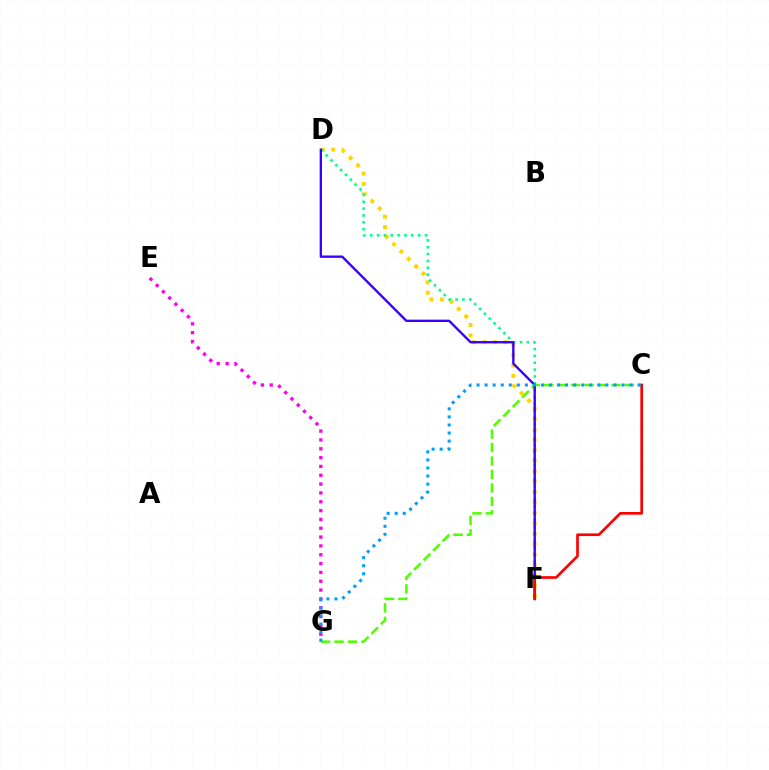{('D', 'F'): [{'color': '#ffd500', 'line_style': 'dotted', 'thickness': 2.83}, {'color': '#00ff86', 'line_style': 'dotted', 'thickness': 1.86}, {'color': '#3700ff', 'line_style': 'solid', 'thickness': 1.7}], ('E', 'G'): [{'color': '#ff00ed', 'line_style': 'dotted', 'thickness': 2.4}], ('C', 'G'): [{'color': '#4fff00', 'line_style': 'dashed', 'thickness': 1.83}, {'color': '#009eff', 'line_style': 'dotted', 'thickness': 2.19}], ('C', 'F'): [{'color': '#ff0000', 'line_style': 'solid', 'thickness': 1.92}]}